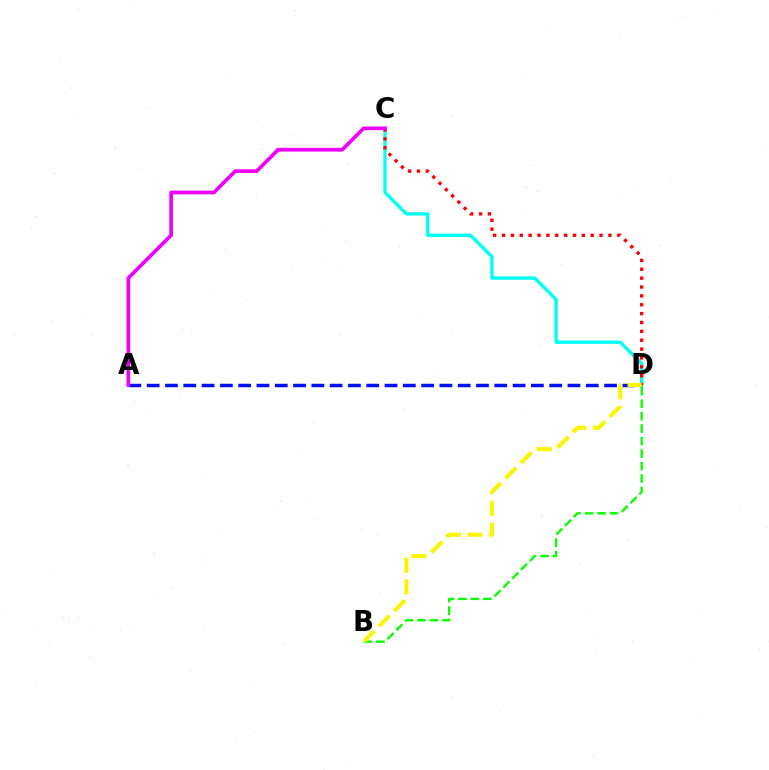{('B', 'D'): [{'color': '#08ff00', 'line_style': 'dashed', 'thickness': 1.69}, {'color': '#fcf500', 'line_style': 'dashed', 'thickness': 2.94}], ('A', 'D'): [{'color': '#0010ff', 'line_style': 'dashed', 'thickness': 2.49}], ('C', 'D'): [{'color': '#00fff6', 'line_style': 'solid', 'thickness': 2.42}, {'color': '#ff0000', 'line_style': 'dotted', 'thickness': 2.41}], ('A', 'C'): [{'color': '#ee00ff', 'line_style': 'solid', 'thickness': 2.66}]}